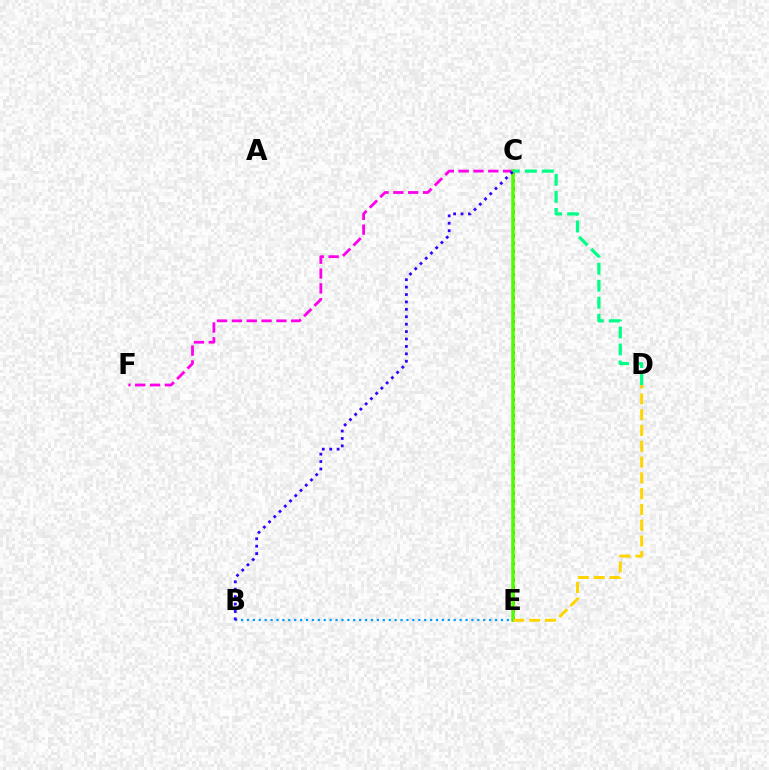{('C', 'E'): [{'color': '#ff0000', 'line_style': 'dotted', 'thickness': 2.12}, {'color': '#4fff00', 'line_style': 'solid', 'thickness': 2.55}], ('C', 'F'): [{'color': '#ff00ed', 'line_style': 'dashed', 'thickness': 2.02}], ('D', 'E'): [{'color': '#ffd500', 'line_style': 'dashed', 'thickness': 2.15}], ('B', 'E'): [{'color': '#009eff', 'line_style': 'dotted', 'thickness': 1.61}], ('B', 'C'): [{'color': '#3700ff', 'line_style': 'dotted', 'thickness': 2.01}], ('C', 'D'): [{'color': '#00ff86', 'line_style': 'dashed', 'thickness': 2.31}]}